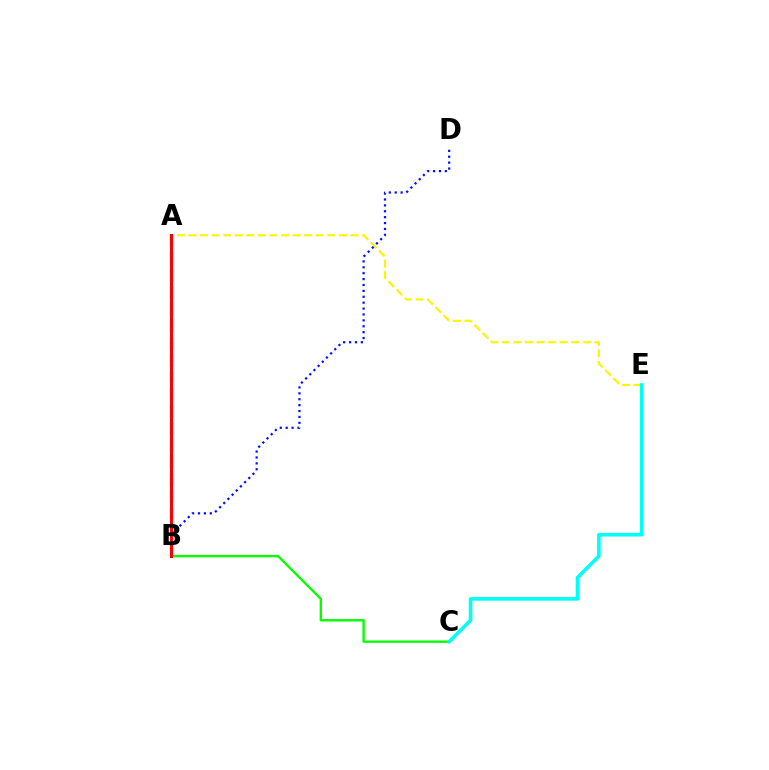{('A', 'E'): [{'color': '#fcf500', 'line_style': 'dashed', 'thickness': 1.57}], ('B', 'C'): [{'color': '#08ff00', 'line_style': 'solid', 'thickness': 1.71}], ('A', 'B'): [{'color': '#ee00ff', 'line_style': 'dashed', 'thickness': 2.31}, {'color': '#ff0000', 'line_style': 'solid', 'thickness': 2.17}], ('C', 'E'): [{'color': '#00fff6', 'line_style': 'solid', 'thickness': 2.58}], ('B', 'D'): [{'color': '#0010ff', 'line_style': 'dotted', 'thickness': 1.6}]}